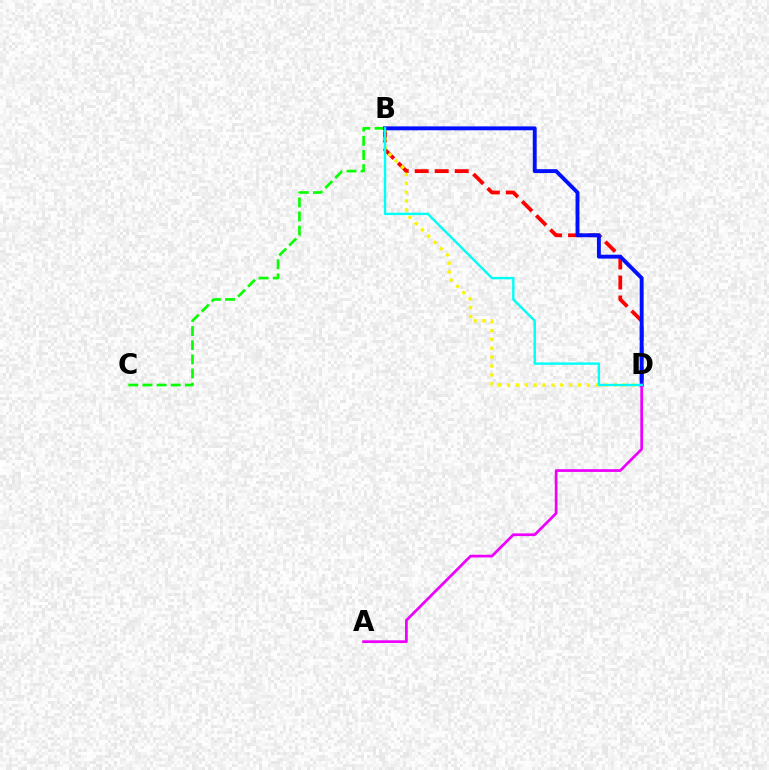{('B', 'D'): [{'color': '#ff0000', 'line_style': 'dashed', 'thickness': 2.72}, {'color': '#fcf500', 'line_style': 'dotted', 'thickness': 2.41}, {'color': '#0010ff', 'line_style': 'solid', 'thickness': 2.81}, {'color': '#00fff6', 'line_style': 'solid', 'thickness': 1.72}], ('B', 'C'): [{'color': '#08ff00', 'line_style': 'dashed', 'thickness': 1.92}], ('A', 'D'): [{'color': '#ee00ff', 'line_style': 'solid', 'thickness': 1.96}]}